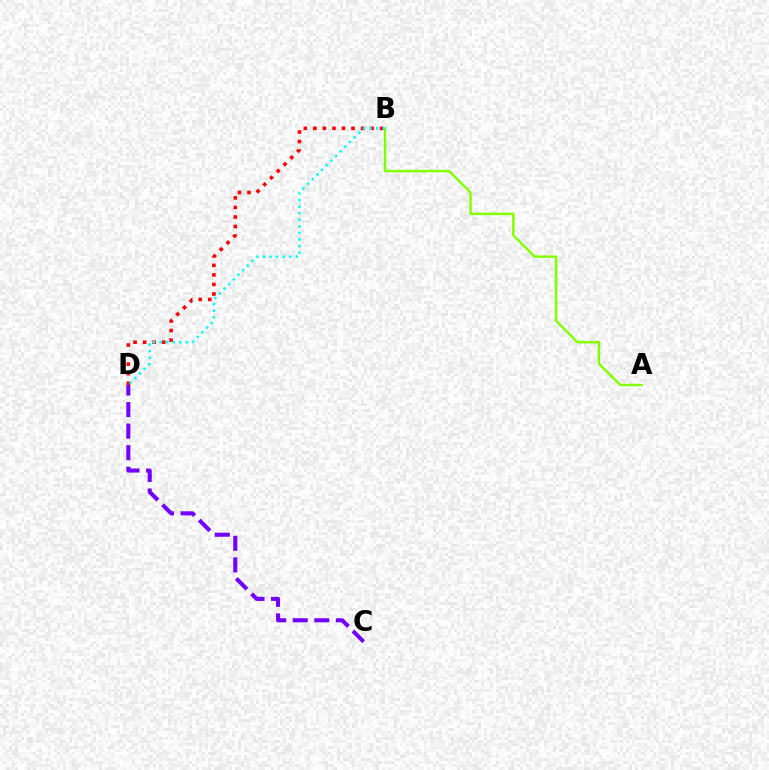{('B', 'D'): [{'color': '#ff0000', 'line_style': 'dotted', 'thickness': 2.59}, {'color': '#00fff6', 'line_style': 'dotted', 'thickness': 1.79}], ('C', 'D'): [{'color': '#7200ff', 'line_style': 'dashed', 'thickness': 2.93}], ('A', 'B'): [{'color': '#84ff00', 'line_style': 'solid', 'thickness': 1.78}]}